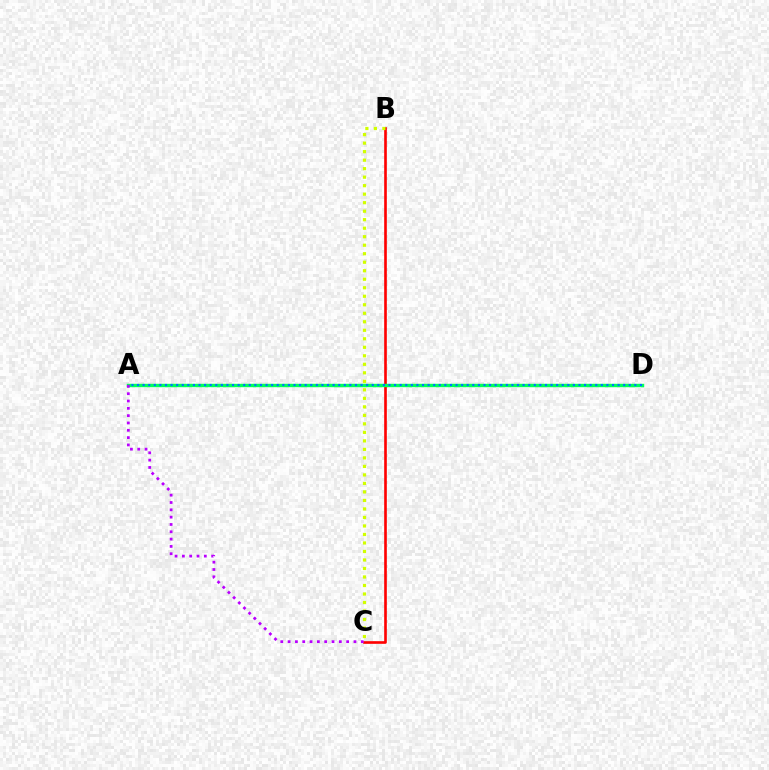{('B', 'C'): [{'color': '#ff0000', 'line_style': 'solid', 'thickness': 1.9}, {'color': '#d1ff00', 'line_style': 'dotted', 'thickness': 2.31}], ('A', 'D'): [{'color': '#00ff5c', 'line_style': 'solid', 'thickness': 2.46}, {'color': '#0074ff', 'line_style': 'dotted', 'thickness': 1.52}], ('A', 'C'): [{'color': '#b900ff', 'line_style': 'dotted', 'thickness': 1.99}]}